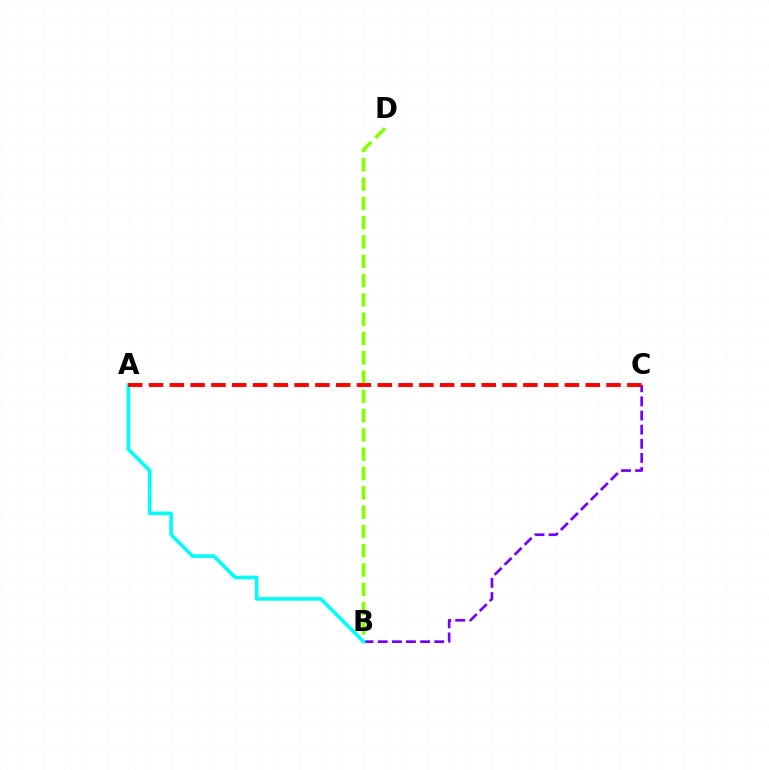{('B', 'D'): [{'color': '#84ff00', 'line_style': 'dashed', 'thickness': 2.62}], ('B', 'C'): [{'color': '#7200ff', 'line_style': 'dashed', 'thickness': 1.92}], ('A', 'B'): [{'color': '#00fff6', 'line_style': 'solid', 'thickness': 2.6}], ('A', 'C'): [{'color': '#ff0000', 'line_style': 'dashed', 'thickness': 2.82}]}